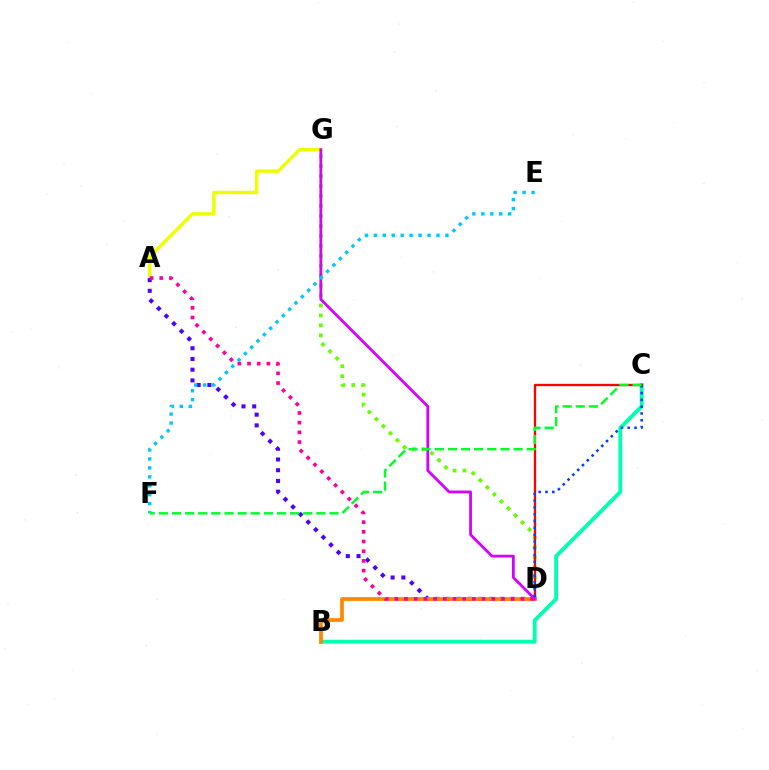{('B', 'C'): [{'color': '#00ffaf', 'line_style': 'solid', 'thickness': 2.76}], ('D', 'G'): [{'color': '#66ff00', 'line_style': 'dotted', 'thickness': 2.7}, {'color': '#d600ff', 'line_style': 'solid', 'thickness': 2.02}], ('A', 'G'): [{'color': '#eeff00', 'line_style': 'solid', 'thickness': 2.47}], ('C', 'D'): [{'color': '#ff0000', 'line_style': 'solid', 'thickness': 1.66}, {'color': '#003fff', 'line_style': 'dotted', 'thickness': 1.85}], ('A', 'D'): [{'color': '#4f00ff', 'line_style': 'dotted', 'thickness': 2.92}, {'color': '#ff00a0', 'line_style': 'dotted', 'thickness': 2.63}], ('B', 'D'): [{'color': '#ff8800', 'line_style': 'solid', 'thickness': 2.68}], ('E', 'F'): [{'color': '#00c7ff', 'line_style': 'dotted', 'thickness': 2.43}], ('C', 'F'): [{'color': '#00ff27', 'line_style': 'dashed', 'thickness': 1.78}]}